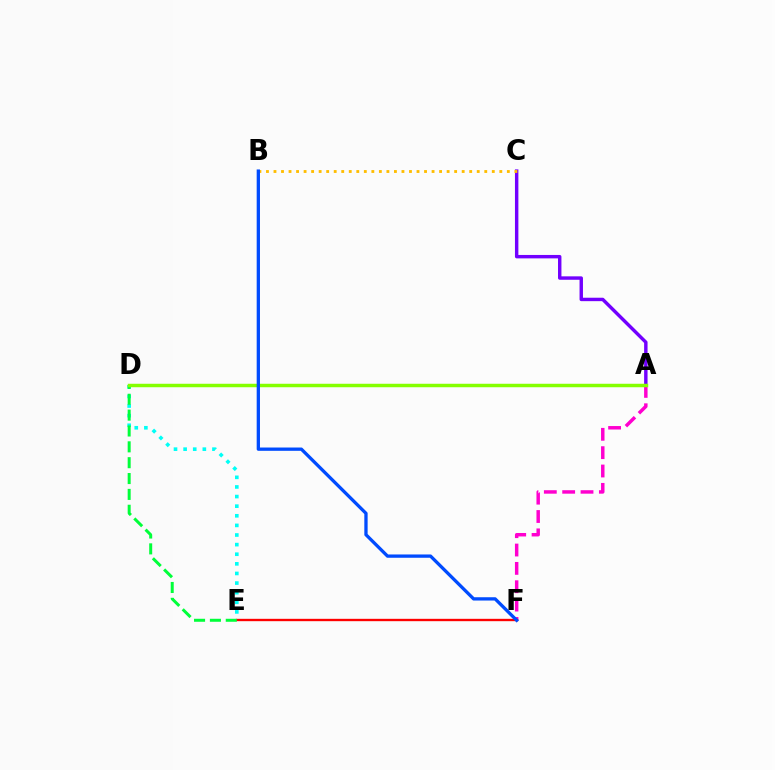{('A', 'C'): [{'color': '#7200ff', 'line_style': 'solid', 'thickness': 2.47}], ('D', 'E'): [{'color': '#00fff6', 'line_style': 'dotted', 'thickness': 2.61}, {'color': '#00ff39', 'line_style': 'dashed', 'thickness': 2.15}], ('A', 'F'): [{'color': '#ff00cf', 'line_style': 'dashed', 'thickness': 2.49}], ('E', 'F'): [{'color': '#ff0000', 'line_style': 'solid', 'thickness': 1.69}], ('B', 'C'): [{'color': '#ffbd00', 'line_style': 'dotted', 'thickness': 2.05}], ('A', 'D'): [{'color': '#84ff00', 'line_style': 'solid', 'thickness': 2.5}], ('B', 'F'): [{'color': '#004bff', 'line_style': 'solid', 'thickness': 2.37}]}